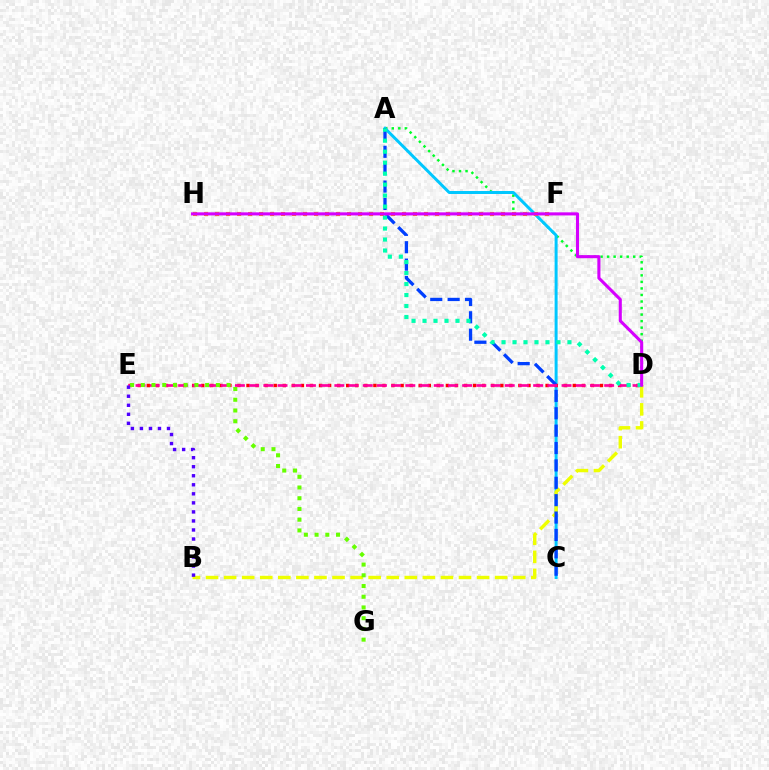{('A', 'D'): [{'color': '#00ff27', 'line_style': 'dotted', 'thickness': 1.78}, {'color': '#00ffaf', 'line_style': 'dotted', 'thickness': 2.98}], ('A', 'C'): [{'color': '#00c7ff', 'line_style': 'solid', 'thickness': 2.14}, {'color': '#003fff', 'line_style': 'dashed', 'thickness': 2.36}], ('B', 'D'): [{'color': '#eeff00', 'line_style': 'dashed', 'thickness': 2.45}], ('D', 'E'): [{'color': '#ff0000', 'line_style': 'dotted', 'thickness': 2.46}, {'color': '#ff00a0', 'line_style': 'dashed', 'thickness': 1.93}], ('F', 'H'): [{'color': '#ff8800', 'line_style': 'dotted', 'thickness': 2.99}], ('E', 'G'): [{'color': '#66ff00', 'line_style': 'dotted', 'thickness': 2.91}], ('B', 'E'): [{'color': '#4f00ff', 'line_style': 'dotted', 'thickness': 2.45}], ('D', 'H'): [{'color': '#d600ff', 'line_style': 'solid', 'thickness': 2.22}]}